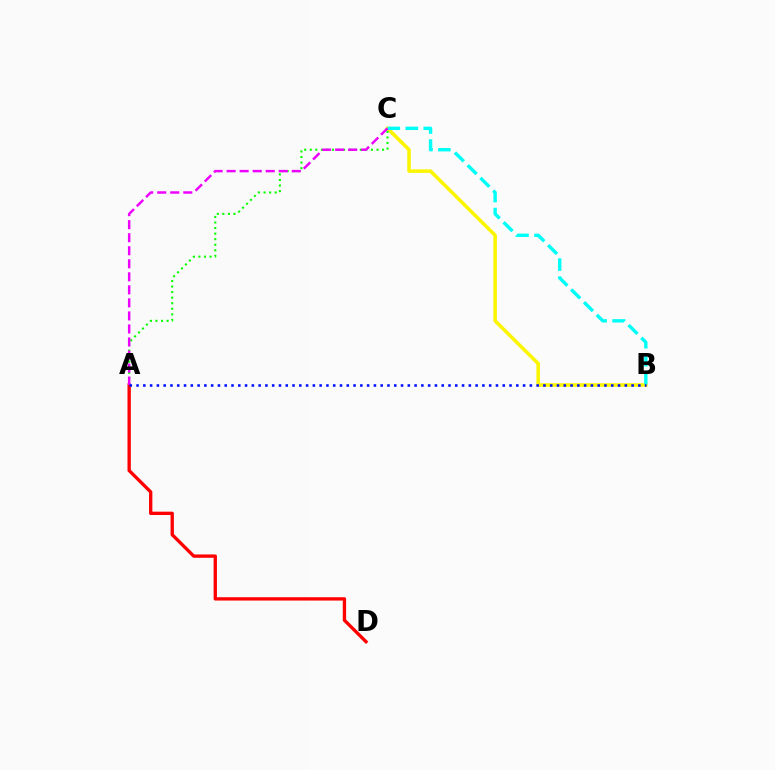{('A', 'D'): [{'color': '#ff0000', 'line_style': 'solid', 'thickness': 2.4}], ('B', 'C'): [{'color': '#fcf500', 'line_style': 'solid', 'thickness': 2.56}, {'color': '#00fff6', 'line_style': 'dashed', 'thickness': 2.44}], ('A', 'C'): [{'color': '#08ff00', 'line_style': 'dotted', 'thickness': 1.51}, {'color': '#ee00ff', 'line_style': 'dashed', 'thickness': 1.77}], ('A', 'B'): [{'color': '#0010ff', 'line_style': 'dotted', 'thickness': 1.84}]}